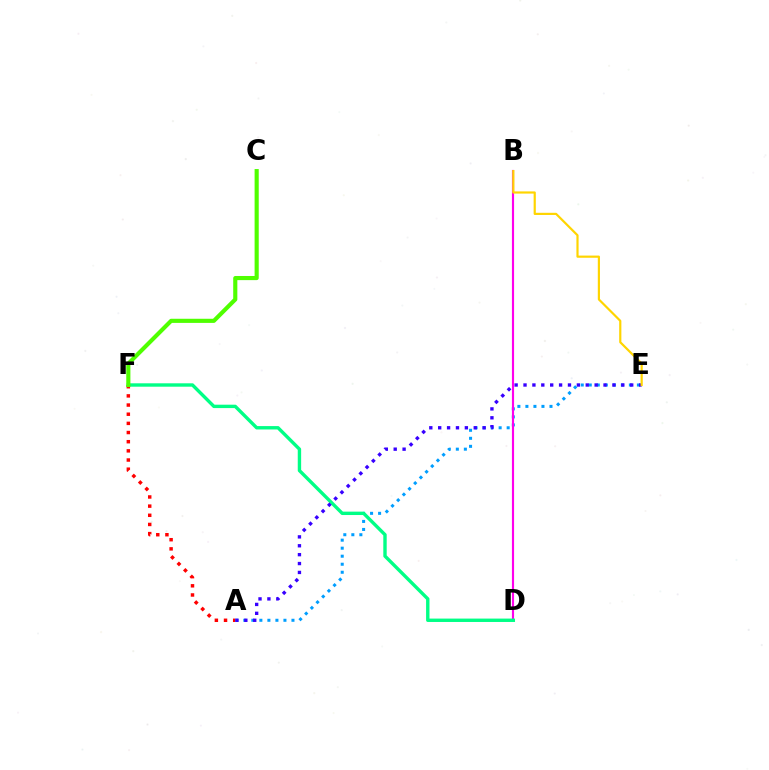{('A', 'E'): [{'color': '#009eff', 'line_style': 'dotted', 'thickness': 2.18}, {'color': '#3700ff', 'line_style': 'dotted', 'thickness': 2.42}], ('B', 'D'): [{'color': '#ff00ed', 'line_style': 'solid', 'thickness': 1.54}], ('D', 'F'): [{'color': '#00ff86', 'line_style': 'solid', 'thickness': 2.44}], ('A', 'F'): [{'color': '#ff0000', 'line_style': 'dotted', 'thickness': 2.49}], ('C', 'F'): [{'color': '#4fff00', 'line_style': 'solid', 'thickness': 2.97}], ('B', 'E'): [{'color': '#ffd500', 'line_style': 'solid', 'thickness': 1.57}]}